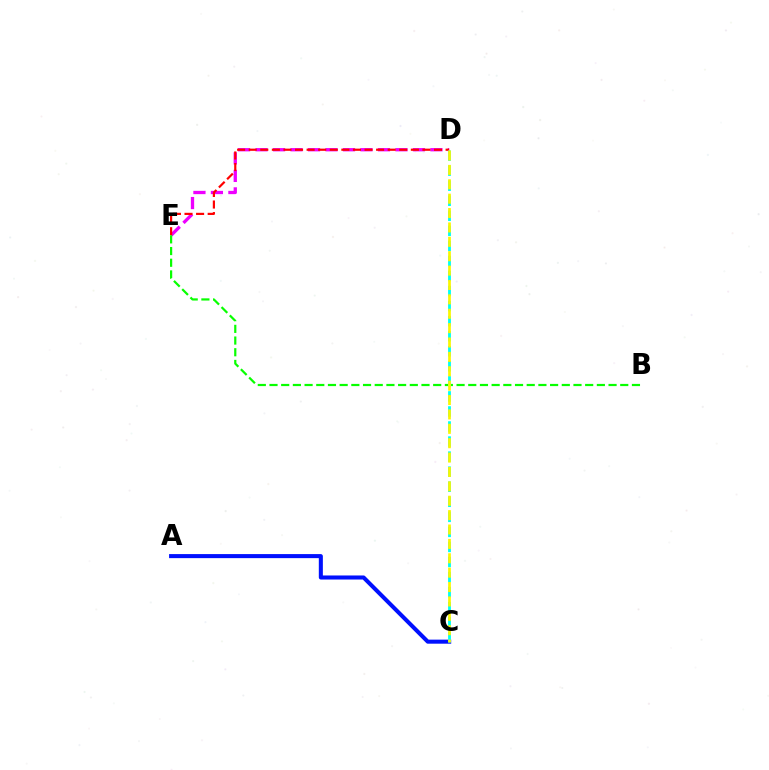{('D', 'E'): [{'color': '#ee00ff', 'line_style': 'dashed', 'thickness': 2.38}, {'color': '#ff0000', 'line_style': 'dashed', 'thickness': 1.57}], ('B', 'E'): [{'color': '#08ff00', 'line_style': 'dashed', 'thickness': 1.59}], ('A', 'C'): [{'color': '#0010ff', 'line_style': 'solid', 'thickness': 2.92}], ('C', 'D'): [{'color': '#00fff6', 'line_style': 'dashed', 'thickness': 2.04}, {'color': '#fcf500', 'line_style': 'dashed', 'thickness': 1.95}]}